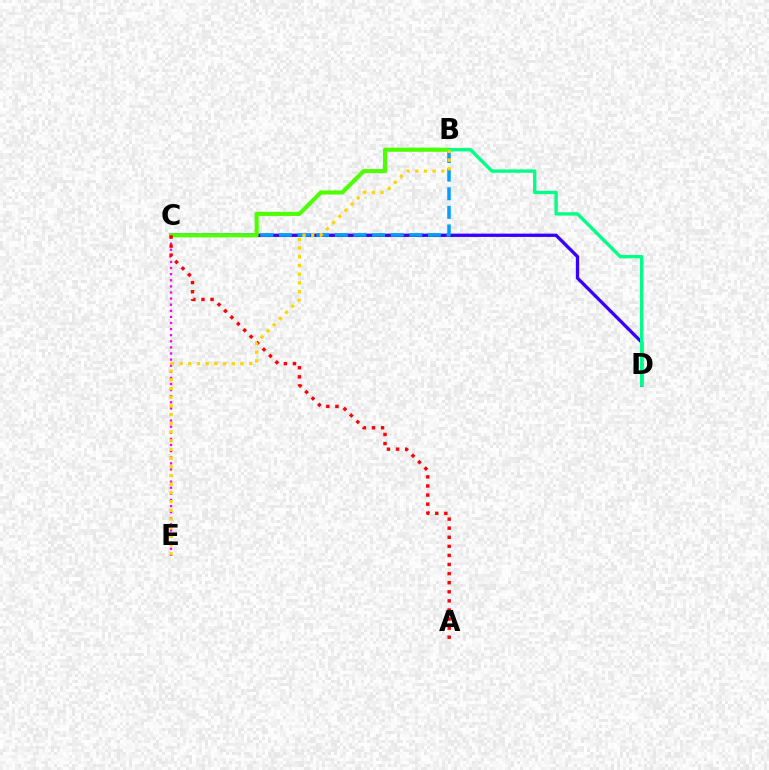{('C', 'D'): [{'color': '#3700ff', 'line_style': 'solid', 'thickness': 2.39}], ('B', 'C'): [{'color': '#009eff', 'line_style': 'dashed', 'thickness': 2.53}, {'color': '#4fff00', 'line_style': 'solid', 'thickness': 2.97}], ('B', 'D'): [{'color': '#00ff86', 'line_style': 'solid', 'thickness': 2.42}], ('C', 'E'): [{'color': '#ff00ed', 'line_style': 'dotted', 'thickness': 1.66}], ('A', 'C'): [{'color': '#ff0000', 'line_style': 'dotted', 'thickness': 2.47}], ('B', 'E'): [{'color': '#ffd500', 'line_style': 'dotted', 'thickness': 2.36}]}